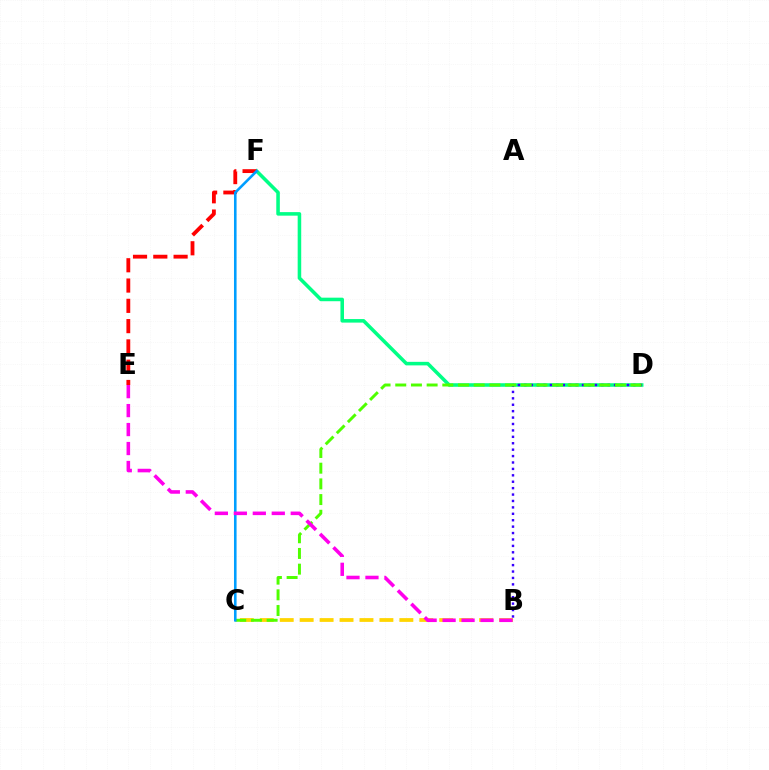{('D', 'F'): [{'color': '#00ff86', 'line_style': 'solid', 'thickness': 2.55}], ('B', 'D'): [{'color': '#3700ff', 'line_style': 'dotted', 'thickness': 1.74}], ('B', 'C'): [{'color': '#ffd500', 'line_style': 'dashed', 'thickness': 2.71}], ('C', 'D'): [{'color': '#4fff00', 'line_style': 'dashed', 'thickness': 2.13}], ('E', 'F'): [{'color': '#ff0000', 'line_style': 'dashed', 'thickness': 2.76}], ('C', 'F'): [{'color': '#009eff', 'line_style': 'solid', 'thickness': 1.87}], ('B', 'E'): [{'color': '#ff00ed', 'line_style': 'dashed', 'thickness': 2.58}]}